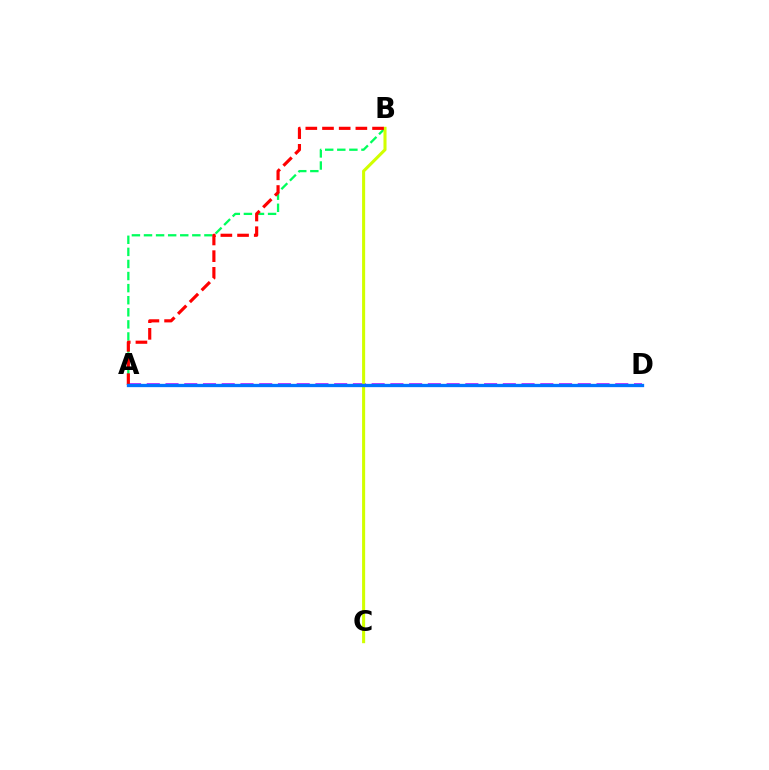{('A', 'B'): [{'color': '#00ff5c', 'line_style': 'dashed', 'thickness': 1.64}, {'color': '#ff0000', 'line_style': 'dashed', 'thickness': 2.27}], ('A', 'D'): [{'color': '#b900ff', 'line_style': 'dashed', 'thickness': 2.55}, {'color': '#0074ff', 'line_style': 'solid', 'thickness': 2.38}], ('B', 'C'): [{'color': '#d1ff00', 'line_style': 'solid', 'thickness': 2.21}]}